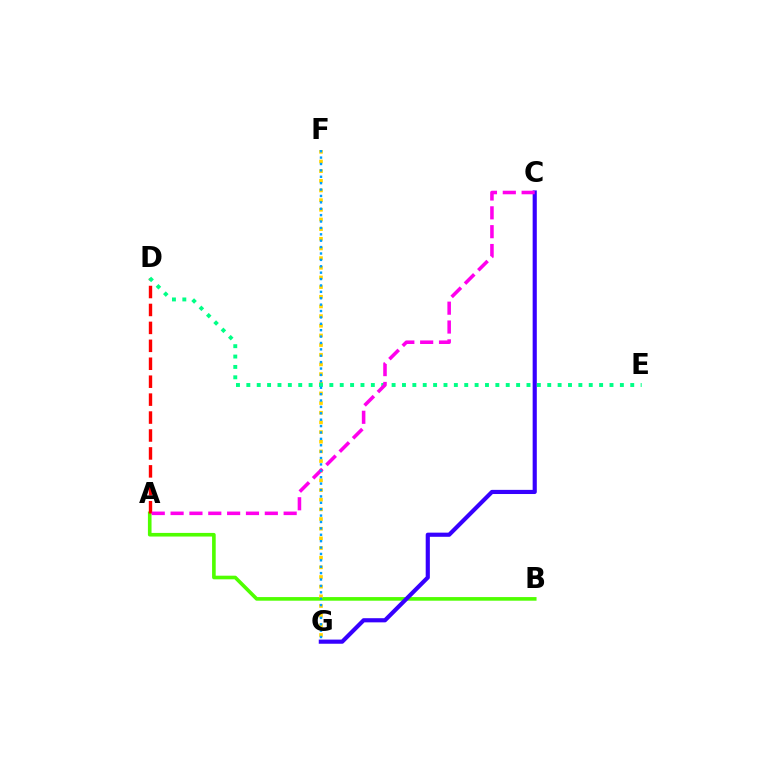{('A', 'B'): [{'color': '#4fff00', 'line_style': 'solid', 'thickness': 2.61}], ('C', 'G'): [{'color': '#3700ff', 'line_style': 'solid', 'thickness': 2.99}], ('F', 'G'): [{'color': '#ffd500', 'line_style': 'dotted', 'thickness': 2.63}, {'color': '#009eff', 'line_style': 'dotted', 'thickness': 1.74}], ('A', 'D'): [{'color': '#ff0000', 'line_style': 'dashed', 'thickness': 2.44}], ('D', 'E'): [{'color': '#00ff86', 'line_style': 'dotted', 'thickness': 2.82}], ('A', 'C'): [{'color': '#ff00ed', 'line_style': 'dashed', 'thickness': 2.56}]}